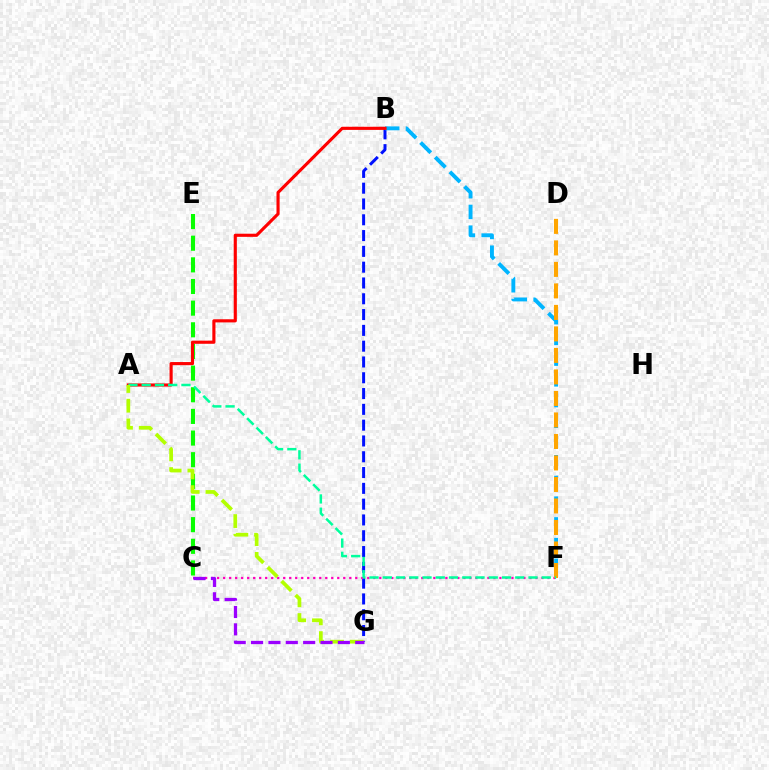{('B', 'G'): [{'color': '#0010ff', 'line_style': 'dashed', 'thickness': 2.15}], ('C', 'F'): [{'color': '#ff00bd', 'line_style': 'dotted', 'thickness': 1.63}], ('B', 'F'): [{'color': '#00b5ff', 'line_style': 'dashed', 'thickness': 2.81}], ('D', 'F'): [{'color': '#ffa500', 'line_style': 'dashed', 'thickness': 2.92}], ('C', 'E'): [{'color': '#08ff00', 'line_style': 'dashed', 'thickness': 2.94}], ('A', 'B'): [{'color': '#ff0000', 'line_style': 'solid', 'thickness': 2.25}], ('A', 'F'): [{'color': '#00ff9d', 'line_style': 'dashed', 'thickness': 1.8}], ('A', 'G'): [{'color': '#b3ff00', 'line_style': 'dashed', 'thickness': 2.68}], ('C', 'G'): [{'color': '#9b00ff', 'line_style': 'dashed', 'thickness': 2.36}]}